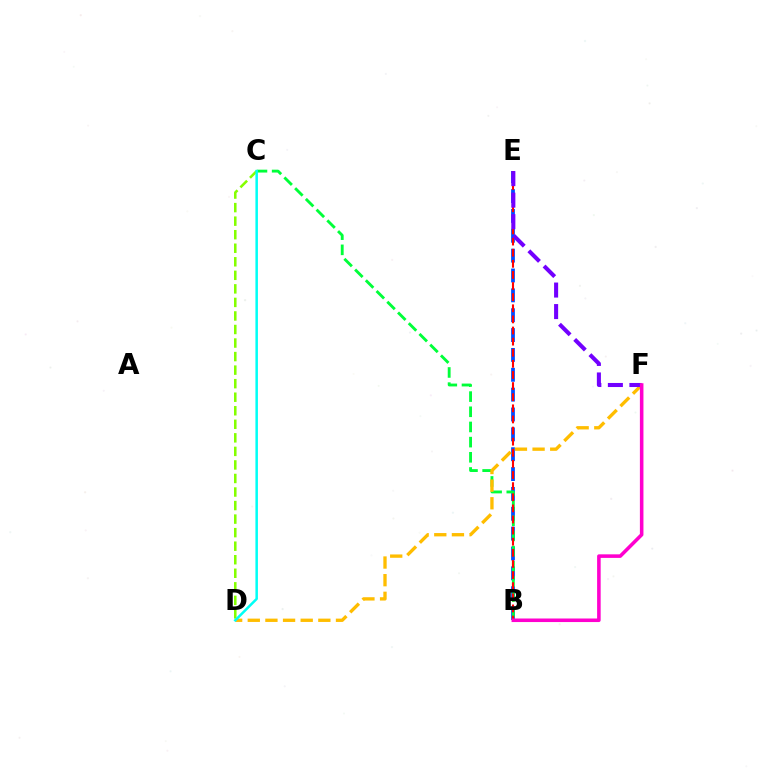{('B', 'E'): [{'color': '#004bff', 'line_style': 'dashed', 'thickness': 2.7}, {'color': '#ff0000', 'line_style': 'dashed', 'thickness': 1.51}], ('B', 'C'): [{'color': '#00ff39', 'line_style': 'dashed', 'thickness': 2.06}], ('C', 'D'): [{'color': '#84ff00', 'line_style': 'dashed', 'thickness': 1.84}, {'color': '#00fff6', 'line_style': 'solid', 'thickness': 1.81}], ('D', 'F'): [{'color': '#ffbd00', 'line_style': 'dashed', 'thickness': 2.4}], ('E', 'F'): [{'color': '#7200ff', 'line_style': 'dashed', 'thickness': 2.92}], ('B', 'F'): [{'color': '#ff00cf', 'line_style': 'solid', 'thickness': 2.56}]}